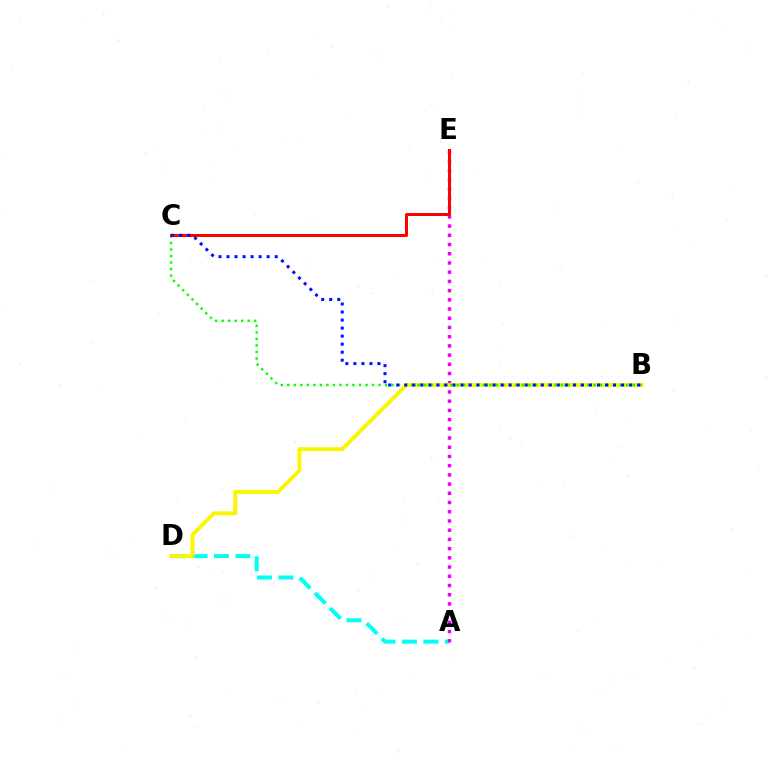{('A', 'D'): [{'color': '#00fff6', 'line_style': 'dashed', 'thickness': 2.91}], ('A', 'E'): [{'color': '#ee00ff', 'line_style': 'dotted', 'thickness': 2.5}], ('B', 'D'): [{'color': '#fcf500', 'line_style': 'solid', 'thickness': 2.81}], ('B', 'C'): [{'color': '#08ff00', 'line_style': 'dotted', 'thickness': 1.77}, {'color': '#0010ff', 'line_style': 'dotted', 'thickness': 2.18}], ('C', 'E'): [{'color': '#ff0000', 'line_style': 'solid', 'thickness': 2.17}]}